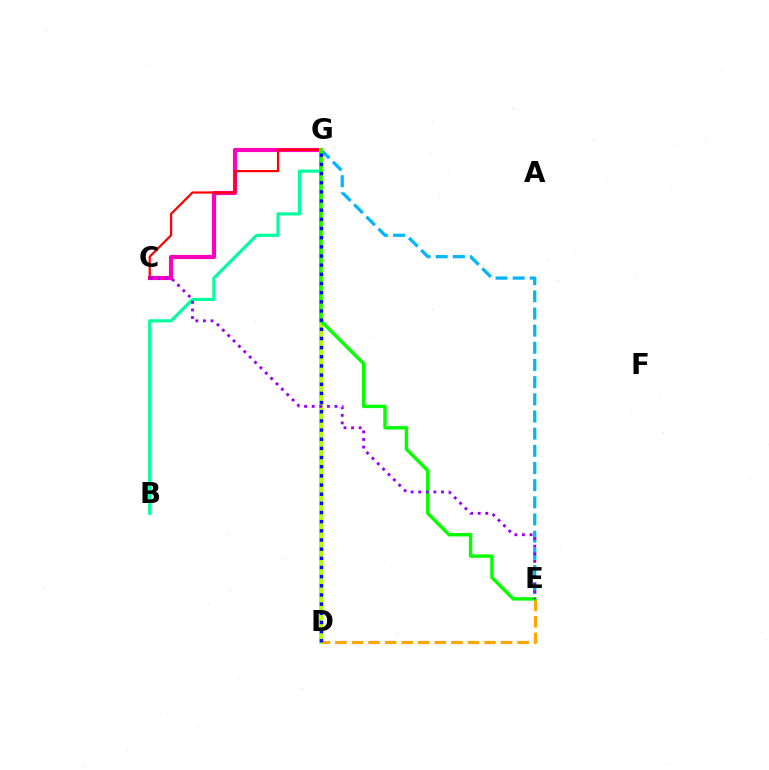{('D', 'E'): [{'color': '#ffa500', 'line_style': 'dashed', 'thickness': 2.25}], ('B', 'G'): [{'color': '#00ff9d', 'line_style': 'solid', 'thickness': 2.27}], ('E', 'G'): [{'color': '#00b5ff', 'line_style': 'dashed', 'thickness': 2.33}, {'color': '#08ff00', 'line_style': 'solid', 'thickness': 2.47}], ('C', 'G'): [{'color': '#ff00bd', 'line_style': 'solid', 'thickness': 2.99}, {'color': '#ff0000', 'line_style': 'solid', 'thickness': 1.58}], ('D', 'G'): [{'color': '#b3ff00', 'line_style': 'solid', 'thickness': 2.93}, {'color': '#0010ff', 'line_style': 'dotted', 'thickness': 2.49}], ('C', 'E'): [{'color': '#9b00ff', 'line_style': 'dotted', 'thickness': 2.06}]}